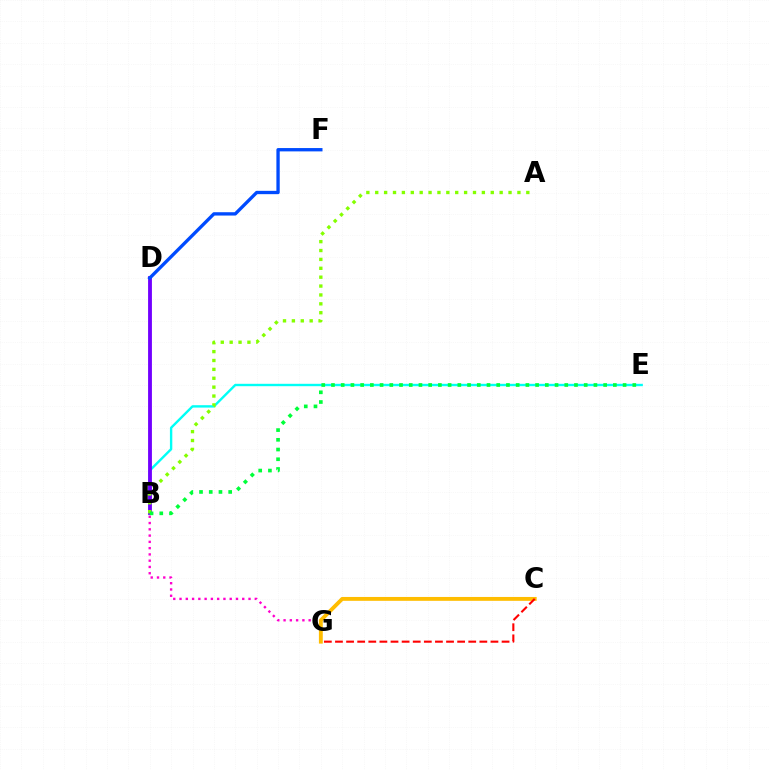{('B', 'E'): [{'color': '#00fff6', 'line_style': 'solid', 'thickness': 1.72}, {'color': '#00ff39', 'line_style': 'dotted', 'thickness': 2.64}], ('B', 'D'): [{'color': '#7200ff', 'line_style': 'solid', 'thickness': 2.76}], ('B', 'G'): [{'color': '#ff00cf', 'line_style': 'dotted', 'thickness': 1.7}], ('C', 'G'): [{'color': '#ffbd00', 'line_style': 'solid', 'thickness': 2.78}, {'color': '#ff0000', 'line_style': 'dashed', 'thickness': 1.51}], ('A', 'B'): [{'color': '#84ff00', 'line_style': 'dotted', 'thickness': 2.41}], ('D', 'F'): [{'color': '#004bff', 'line_style': 'solid', 'thickness': 2.4}]}